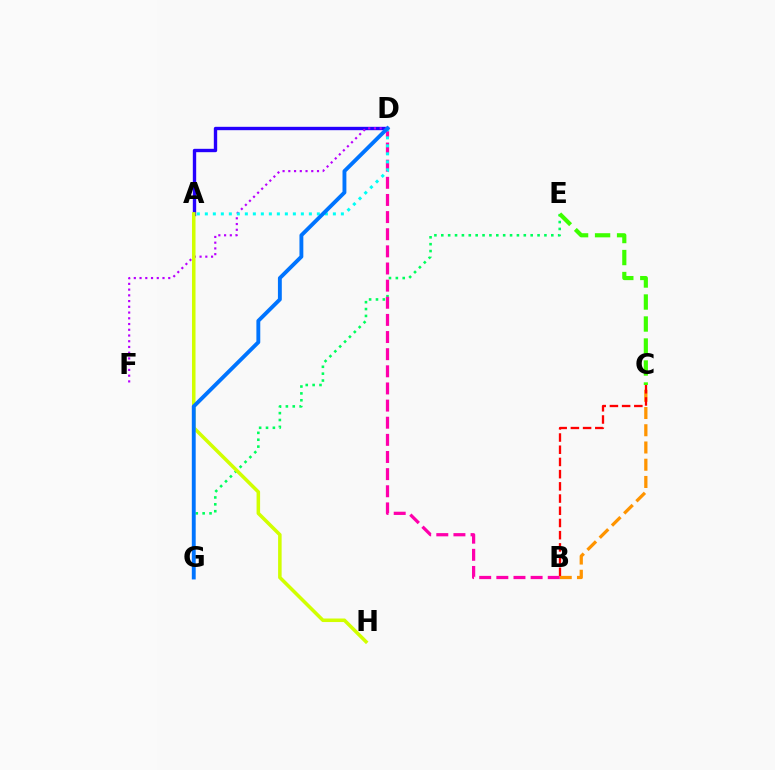{('A', 'D'): [{'color': '#2500ff', 'line_style': 'solid', 'thickness': 2.42}, {'color': '#00fff6', 'line_style': 'dotted', 'thickness': 2.17}], ('E', 'G'): [{'color': '#00ff5c', 'line_style': 'dotted', 'thickness': 1.87}], ('D', 'F'): [{'color': '#b900ff', 'line_style': 'dotted', 'thickness': 1.56}], ('B', 'C'): [{'color': '#ff9400', 'line_style': 'dashed', 'thickness': 2.34}, {'color': '#ff0000', 'line_style': 'dashed', 'thickness': 1.66}], ('A', 'H'): [{'color': '#d1ff00', 'line_style': 'solid', 'thickness': 2.54}], ('B', 'D'): [{'color': '#ff00ac', 'line_style': 'dashed', 'thickness': 2.33}], ('C', 'E'): [{'color': '#3dff00', 'line_style': 'dashed', 'thickness': 2.99}], ('D', 'G'): [{'color': '#0074ff', 'line_style': 'solid', 'thickness': 2.79}]}